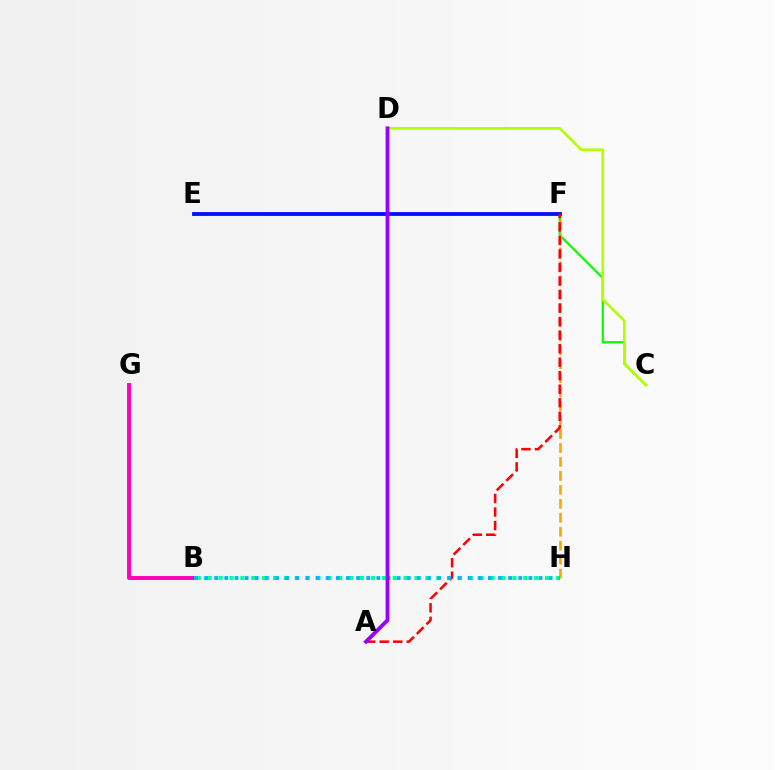{('C', 'F'): [{'color': '#08ff00', 'line_style': 'solid', 'thickness': 1.61}], ('F', 'H'): [{'color': '#ffa500', 'line_style': 'dashed', 'thickness': 1.9}], ('B', 'G'): [{'color': '#ff00bd', 'line_style': 'solid', 'thickness': 2.85}], ('E', 'F'): [{'color': '#0010ff', 'line_style': 'solid', 'thickness': 2.75}], ('B', 'H'): [{'color': '#00ff9d', 'line_style': 'dotted', 'thickness': 2.96}, {'color': '#00b5ff', 'line_style': 'dotted', 'thickness': 2.75}], ('A', 'F'): [{'color': '#ff0000', 'line_style': 'dashed', 'thickness': 1.84}], ('C', 'D'): [{'color': '#b3ff00', 'line_style': 'solid', 'thickness': 1.89}], ('A', 'D'): [{'color': '#9b00ff', 'line_style': 'solid', 'thickness': 2.76}]}